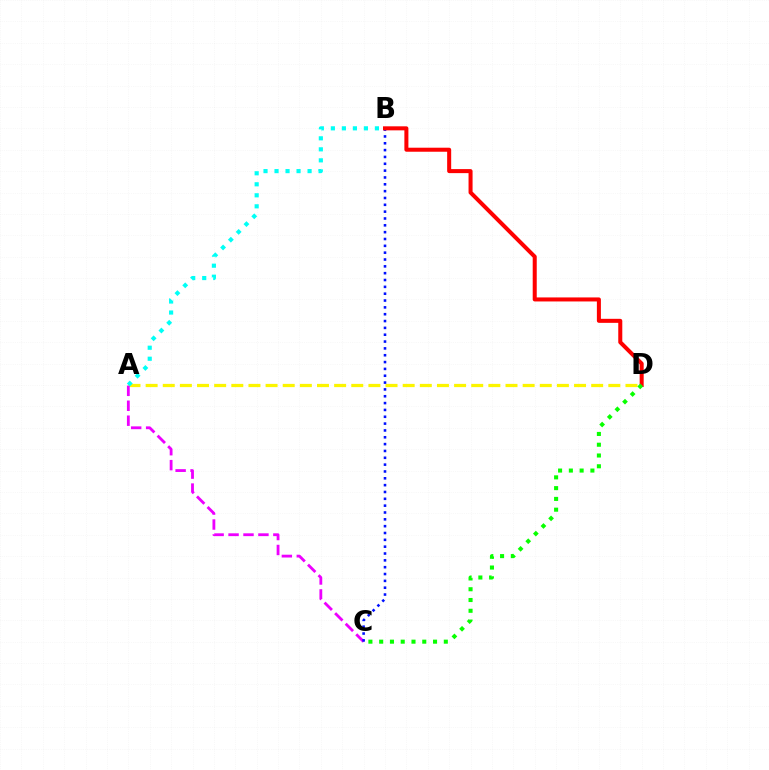{('A', 'D'): [{'color': '#fcf500', 'line_style': 'dashed', 'thickness': 2.33}], ('A', 'C'): [{'color': '#ee00ff', 'line_style': 'dashed', 'thickness': 2.03}], ('A', 'B'): [{'color': '#00fff6', 'line_style': 'dotted', 'thickness': 2.99}], ('B', 'C'): [{'color': '#0010ff', 'line_style': 'dotted', 'thickness': 1.86}], ('B', 'D'): [{'color': '#ff0000', 'line_style': 'solid', 'thickness': 2.9}], ('C', 'D'): [{'color': '#08ff00', 'line_style': 'dotted', 'thickness': 2.93}]}